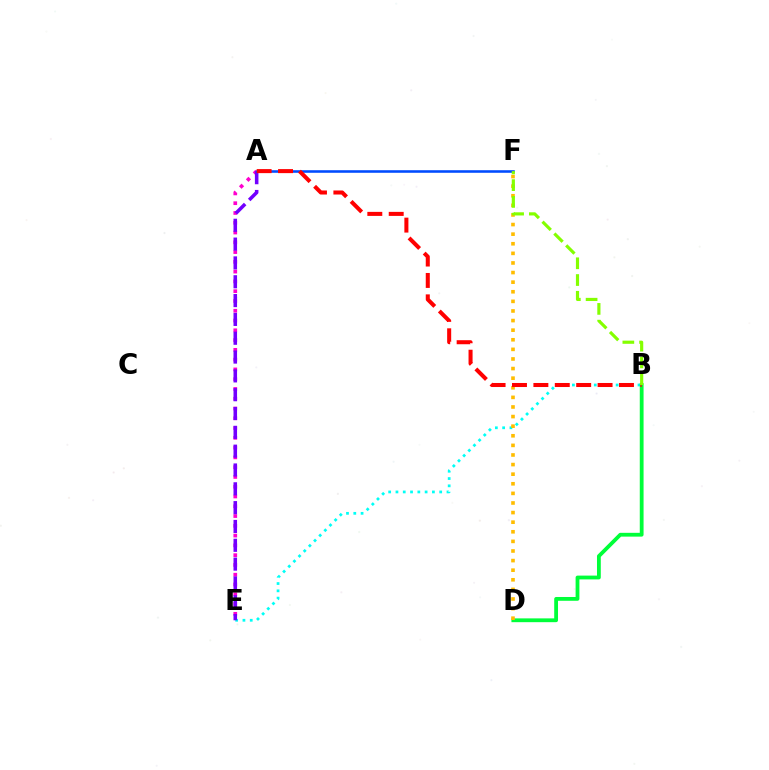{('B', 'E'): [{'color': '#00fff6', 'line_style': 'dotted', 'thickness': 1.98}], ('A', 'E'): [{'color': '#ff00cf', 'line_style': 'dotted', 'thickness': 2.66}, {'color': '#7200ff', 'line_style': 'dashed', 'thickness': 2.56}], ('B', 'D'): [{'color': '#00ff39', 'line_style': 'solid', 'thickness': 2.74}], ('D', 'F'): [{'color': '#ffbd00', 'line_style': 'dotted', 'thickness': 2.61}], ('A', 'F'): [{'color': '#004bff', 'line_style': 'solid', 'thickness': 1.85}], ('A', 'B'): [{'color': '#ff0000', 'line_style': 'dashed', 'thickness': 2.91}], ('B', 'F'): [{'color': '#84ff00', 'line_style': 'dashed', 'thickness': 2.28}]}